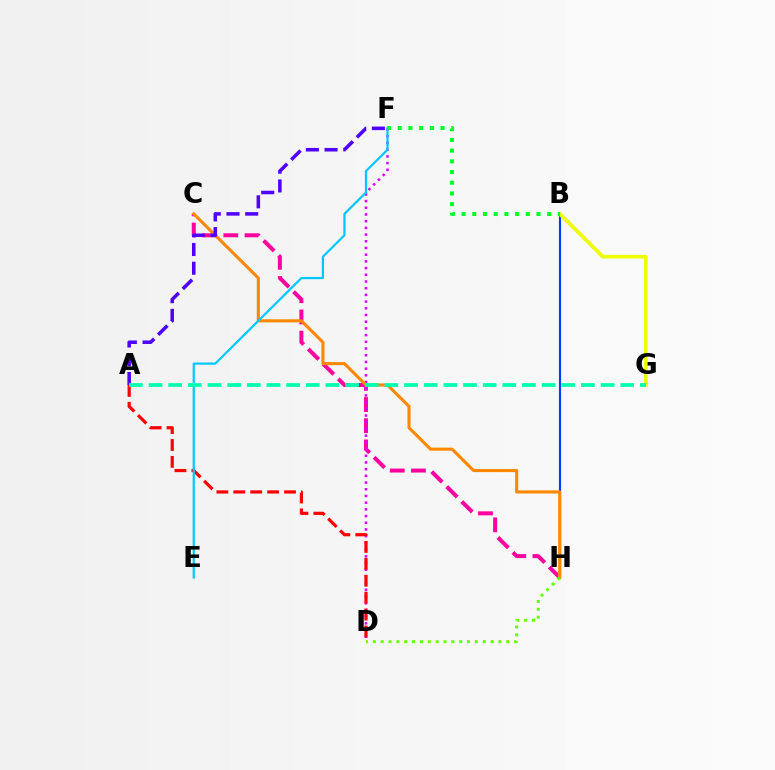{('B', 'H'): [{'color': '#003fff', 'line_style': 'solid', 'thickness': 1.55}], ('C', 'H'): [{'color': '#ff00a0', 'line_style': 'dashed', 'thickness': 2.88}, {'color': '#ff8800', 'line_style': 'solid', 'thickness': 2.23}], ('D', 'F'): [{'color': '#d600ff', 'line_style': 'dotted', 'thickness': 1.82}], ('B', 'G'): [{'color': '#eeff00', 'line_style': 'solid', 'thickness': 2.63}], ('A', 'D'): [{'color': '#ff0000', 'line_style': 'dashed', 'thickness': 2.3}], ('E', 'F'): [{'color': '#00c7ff', 'line_style': 'solid', 'thickness': 1.6}], ('B', 'F'): [{'color': '#00ff27', 'line_style': 'dotted', 'thickness': 2.91}], ('A', 'F'): [{'color': '#4f00ff', 'line_style': 'dashed', 'thickness': 2.54}], ('D', 'H'): [{'color': '#66ff00', 'line_style': 'dotted', 'thickness': 2.13}], ('A', 'G'): [{'color': '#00ffaf', 'line_style': 'dashed', 'thickness': 2.67}]}